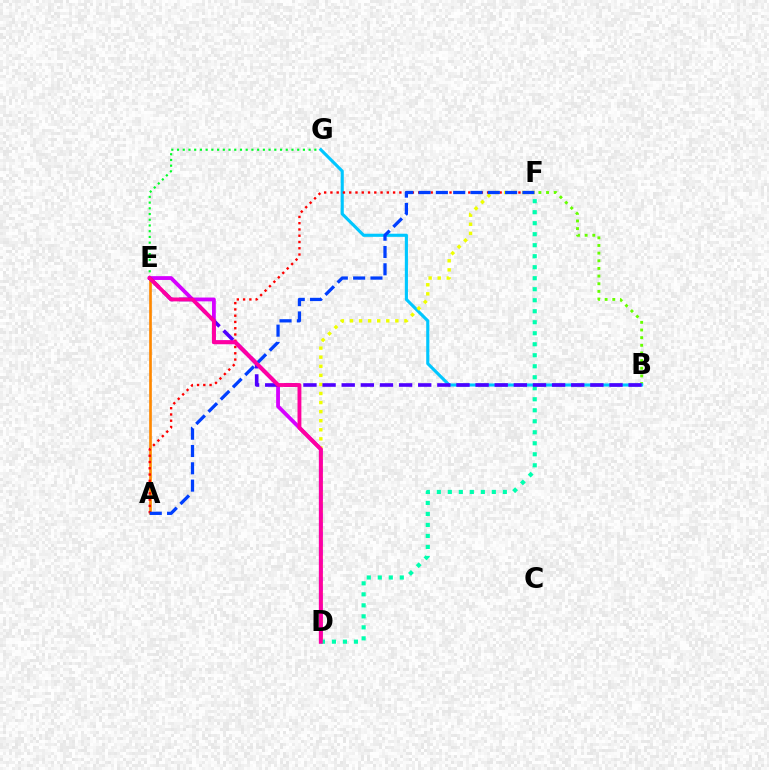{('E', 'G'): [{'color': '#00ff27', 'line_style': 'dotted', 'thickness': 1.55}], ('A', 'E'): [{'color': '#ff8800', 'line_style': 'solid', 'thickness': 1.93}], ('B', 'F'): [{'color': '#66ff00', 'line_style': 'dotted', 'thickness': 2.08}], ('B', 'G'): [{'color': '#00c7ff', 'line_style': 'solid', 'thickness': 2.24}], ('D', 'E'): [{'color': '#d600ff', 'line_style': 'solid', 'thickness': 2.74}, {'color': '#ff00a0', 'line_style': 'solid', 'thickness': 2.78}], ('A', 'F'): [{'color': '#ff0000', 'line_style': 'dotted', 'thickness': 1.7}, {'color': '#003fff', 'line_style': 'dashed', 'thickness': 2.35}], ('D', 'F'): [{'color': '#eeff00', 'line_style': 'dotted', 'thickness': 2.47}, {'color': '#00ffaf', 'line_style': 'dotted', 'thickness': 2.99}], ('B', 'E'): [{'color': '#4f00ff', 'line_style': 'dashed', 'thickness': 2.6}]}